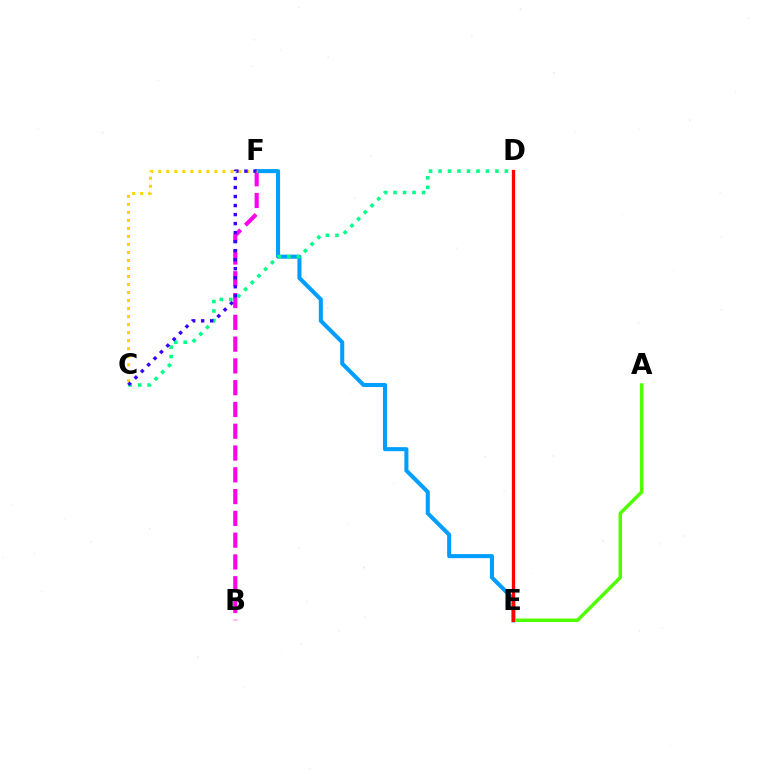{('B', 'F'): [{'color': '#ff00ed', 'line_style': 'dashed', 'thickness': 2.96}], ('E', 'F'): [{'color': '#009eff', 'line_style': 'solid', 'thickness': 2.92}], ('A', 'E'): [{'color': '#4fff00', 'line_style': 'solid', 'thickness': 2.51}], ('C', 'D'): [{'color': '#00ff86', 'line_style': 'dotted', 'thickness': 2.58}], ('C', 'F'): [{'color': '#ffd500', 'line_style': 'dotted', 'thickness': 2.18}, {'color': '#3700ff', 'line_style': 'dotted', 'thickness': 2.45}], ('D', 'E'): [{'color': '#ff0000', 'line_style': 'solid', 'thickness': 2.35}]}